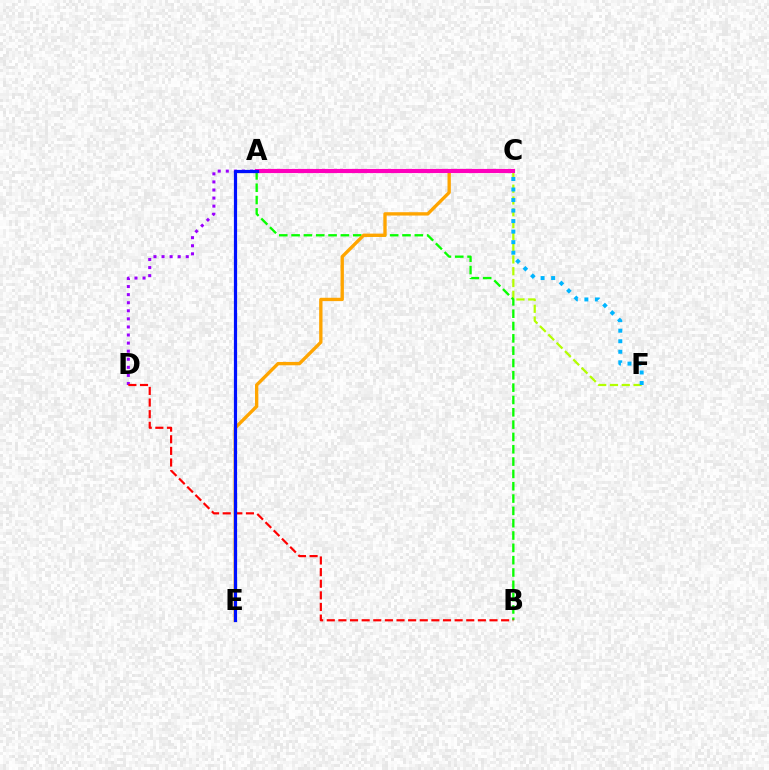{('C', 'F'): [{'color': '#b3ff00', 'line_style': 'dashed', 'thickness': 1.6}, {'color': '#00b5ff', 'line_style': 'dotted', 'thickness': 2.86}], ('A', 'B'): [{'color': '#08ff00', 'line_style': 'dashed', 'thickness': 1.67}], ('A', 'C'): [{'color': '#00ff9d', 'line_style': 'solid', 'thickness': 2.74}, {'color': '#ff00bd', 'line_style': 'solid', 'thickness': 2.99}], ('A', 'D'): [{'color': '#9b00ff', 'line_style': 'dotted', 'thickness': 2.19}], ('C', 'E'): [{'color': '#ffa500', 'line_style': 'solid', 'thickness': 2.41}], ('B', 'D'): [{'color': '#ff0000', 'line_style': 'dashed', 'thickness': 1.58}], ('A', 'E'): [{'color': '#0010ff', 'line_style': 'solid', 'thickness': 2.31}]}